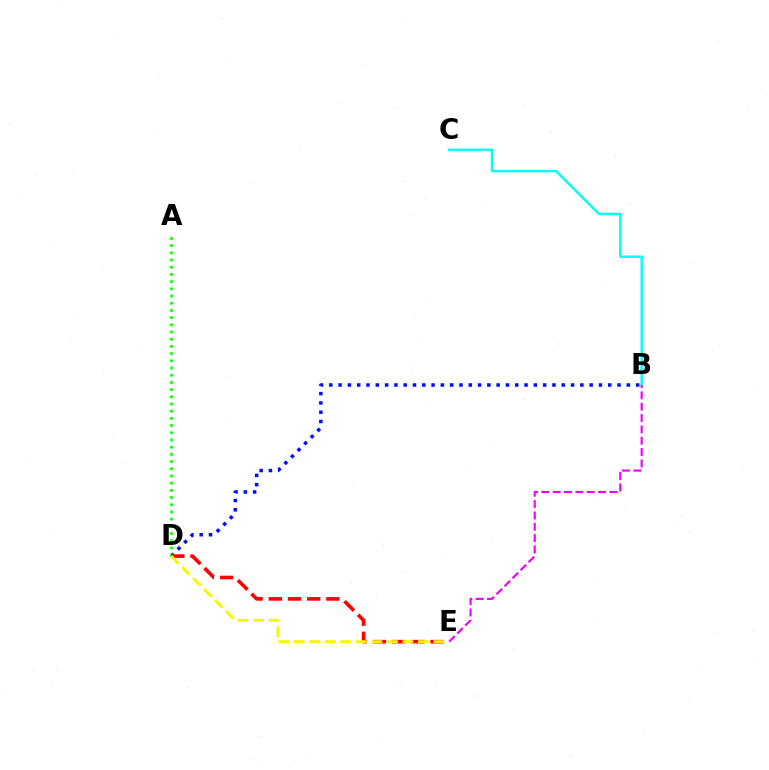{('B', 'C'): [{'color': '#00fff6', 'line_style': 'solid', 'thickness': 1.73}], ('B', 'D'): [{'color': '#0010ff', 'line_style': 'dotted', 'thickness': 2.53}], ('A', 'D'): [{'color': '#08ff00', 'line_style': 'dotted', 'thickness': 1.96}], ('B', 'E'): [{'color': '#ee00ff', 'line_style': 'dashed', 'thickness': 1.54}], ('D', 'E'): [{'color': '#ff0000', 'line_style': 'dashed', 'thickness': 2.61}, {'color': '#fcf500', 'line_style': 'dashed', 'thickness': 2.11}]}